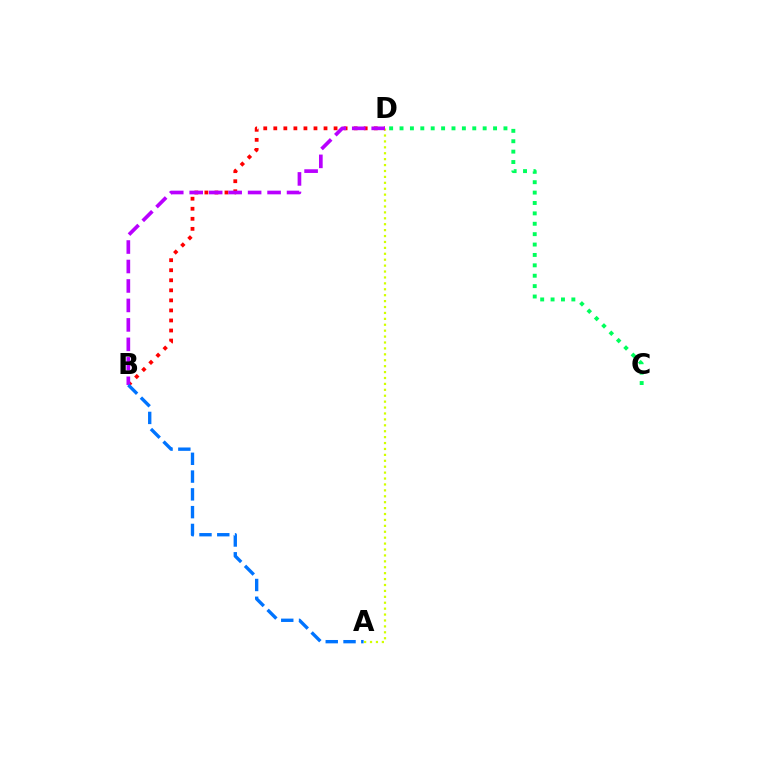{('A', 'D'): [{'color': '#d1ff00', 'line_style': 'dotted', 'thickness': 1.61}], ('B', 'D'): [{'color': '#ff0000', 'line_style': 'dotted', 'thickness': 2.73}, {'color': '#b900ff', 'line_style': 'dashed', 'thickness': 2.64}], ('C', 'D'): [{'color': '#00ff5c', 'line_style': 'dotted', 'thickness': 2.82}], ('A', 'B'): [{'color': '#0074ff', 'line_style': 'dashed', 'thickness': 2.42}]}